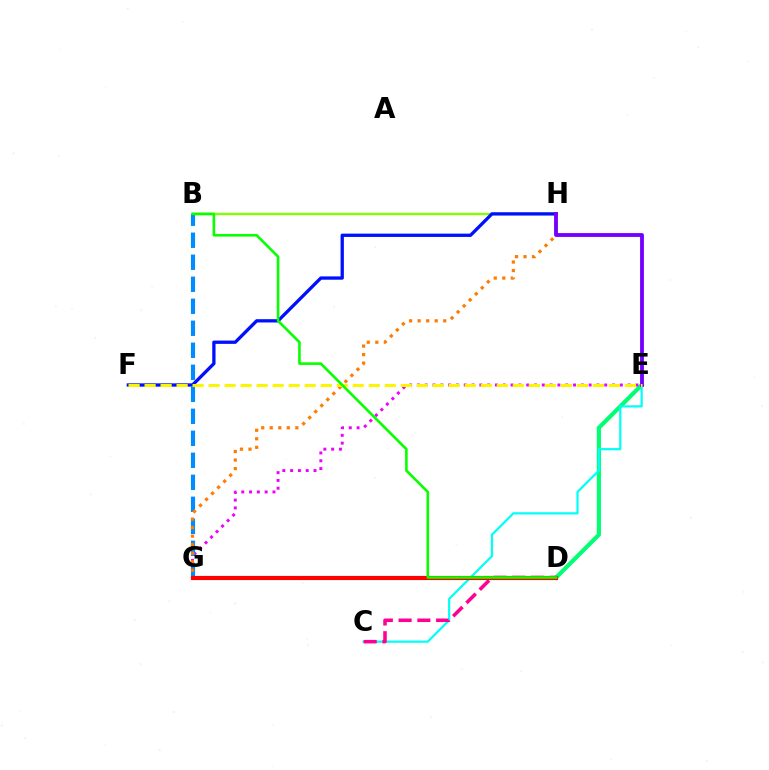{('D', 'E'): [{'color': '#00ff74', 'line_style': 'solid', 'thickness': 2.99}], ('B', 'H'): [{'color': '#84ff00', 'line_style': 'solid', 'thickness': 1.7}], ('E', 'G'): [{'color': '#ee00ff', 'line_style': 'dotted', 'thickness': 2.12}], ('C', 'E'): [{'color': '#00fff6', 'line_style': 'solid', 'thickness': 1.6}], ('F', 'H'): [{'color': '#0010ff', 'line_style': 'solid', 'thickness': 2.38}], ('B', 'G'): [{'color': '#008cff', 'line_style': 'dashed', 'thickness': 2.99}], ('G', 'H'): [{'color': '#ff7c00', 'line_style': 'dotted', 'thickness': 2.32}], ('C', 'D'): [{'color': '#ff0094', 'line_style': 'dashed', 'thickness': 2.55}], ('E', 'H'): [{'color': '#7200ff', 'line_style': 'solid', 'thickness': 2.76}], ('E', 'F'): [{'color': '#fcf500', 'line_style': 'dashed', 'thickness': 2.18}], ('D', 'G'): [{'color': '#ff0000', 'line_style': 'solid', 'thickness': 3.0}], ('B', 'D'): [{'color': '#08ff00', 'line_style': 'solid', 'thickness': 1.88}]}